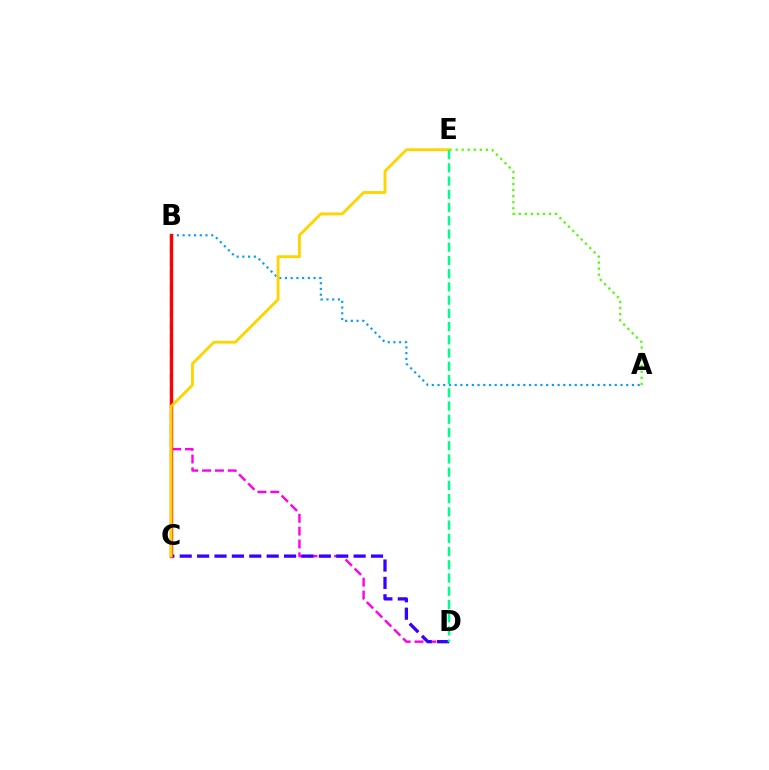{('A', 'B'): [{'color': '#009eff', 'line_style': 'dotted', 'thickness': 1.55}], ('B', 'D'): [{'color': '#ff00ed', 'line_style': 'dashed', 'thickness': 1.74}], ('C', 'D'): [{'color': '#3700ff', 'line_style': 'dashed', 'thickness': 2.36}], ('B', 'C'): [{'color': '#ff0000', 'line_style': 'solid', 'thickness': 2.43}], ('A', 'E'): [{'color': '#4fff00', 'line_style': 'dotted', 'thickness': 1.64}], ('C', 'E'): [{'color': '#ffd500', 'line_style': 'solid', 'thickness': 2.07}], ('D', 'E'): [{'color': '#00ff86', 'line_style': 'dashed', 'thickness': 1.8}]}